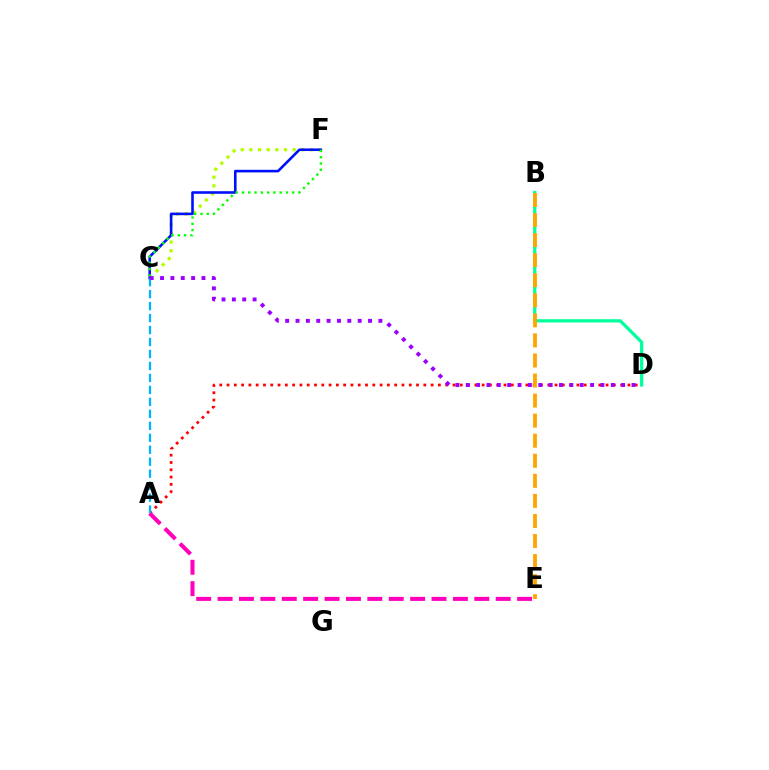{('C', 'F'): [{'color': '#b3ff00', 'line_style': 'dotted', 'thickness': 2.35}, {'color': '#0010ff', 'line_style': 'solid', 'thickness': 1.88}, {'color': '#08ff00', 'line_style': 'dotted', 'thickness': 1.71}], ('B', 'D'): [{'color': '#00ff9d', 'line_style': 'solid', 'thickness': 2.34}], ('A', 'D'): [{'color': '#ff0000', 'line_style': 'dotted', 'thickness': 1.98}], ('B', 'E'): [{'color': '#ffa500', 'line_style': 'dashed', 'thickness': 2.72}], ('A', 'E'): [{'color': '#ff00bd', 'line_style': 'dashed', 'thickness': 2.91}], ('A', 'C'): [{'color': '#00b5ff', 'line_style': 'dashed', 'thickness': 1.63}], ('C', 'D'): [{'color': '#9b00ff', 'line_style': 'dotted', 'thickness': 2.81}]}